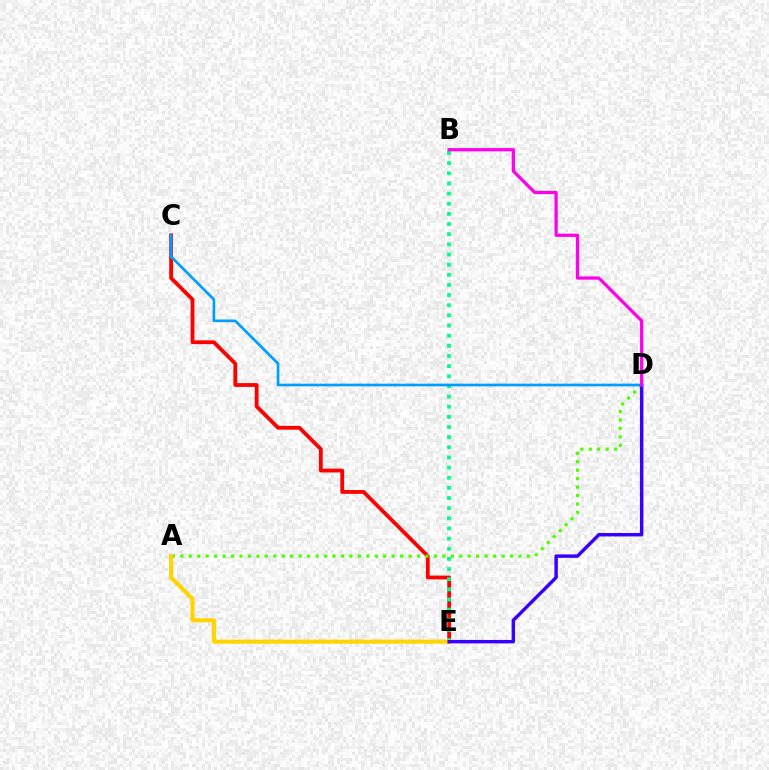{('C', 'E'): [{'color': '#ff0000', 'line_style': 'solid', 'thickness': 2.74}], ('B', 'E'): [{'color': '#00ff86', 'line_style': 'dotted', 'thickness': 2.76}], ('A', 'D'): [{'color': '#4fff00', 'line_style': 'dotted', 'thickness': 2.3}], ('A', 'E'): [{'color': '#ffd500', 'line_style': 'solid', 'thickness': 2.95}], ('C', 'D'): [{'color': '#009eff', 'line_style': 'solid', 'thickness': 1.92}], ('D', 'E'): [{'color': '#3700ff', 'line_style': 'solid', 'thickness': 2.46}], ('B', 'D'): [{'color': '#ff00ed', 'line_style': 'solid', 'thickness': 2.34}]}